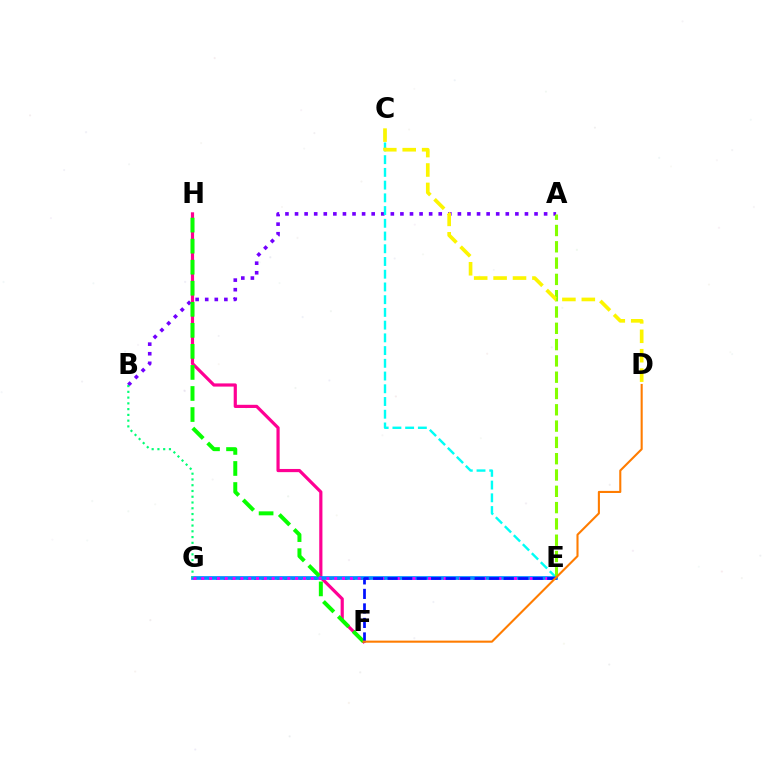{('A', 'B'): [{'color': '#7200ff', 'line_style': 'dotted', 'thickness': 2.6}], ('C', 'E'): [{'color': '#00fff6', 'line_style': 'dashed', 'thickness': 1.73}], ('A', 'E'): [{'color': '#84ff00', 'line_style': 'dashed', 'thickness': 2.21}], ('E', 'G'): [{'color': '#ff0000', 'line_style': 'dotted', 'thickness': 2.05}, {'color': '#008cff', 'line_style': 'solid', 'thickness': 2.67}, {'color': '#ee00ff', 'line_style': 'dotted', 'thickness': 2.12}], ('F', 'H'): [{'color': '#ff0094', 'line_style': 'solid', 'thickness': 2.29}, {'color': '#08ff00', 'line_style': 'dashed', 'thickness': 2.86}], ('C', 'D'): [{'color': '#fcf500', 'line_style': 'dashed', 'thickness': 2.64}], ('E', 'F'): [{'color': '#0010ff', 'line_style': 'dashed', 'thickness': 1.97}], ('B', 'G'): [{'color': '#00ff74', 'line_style': 'dotted', 'thickness': 1.57}], ('D', 'F'): [{'color': '#ff7c00', 'line_style': 'solid', 'thickness': 1.51}]}